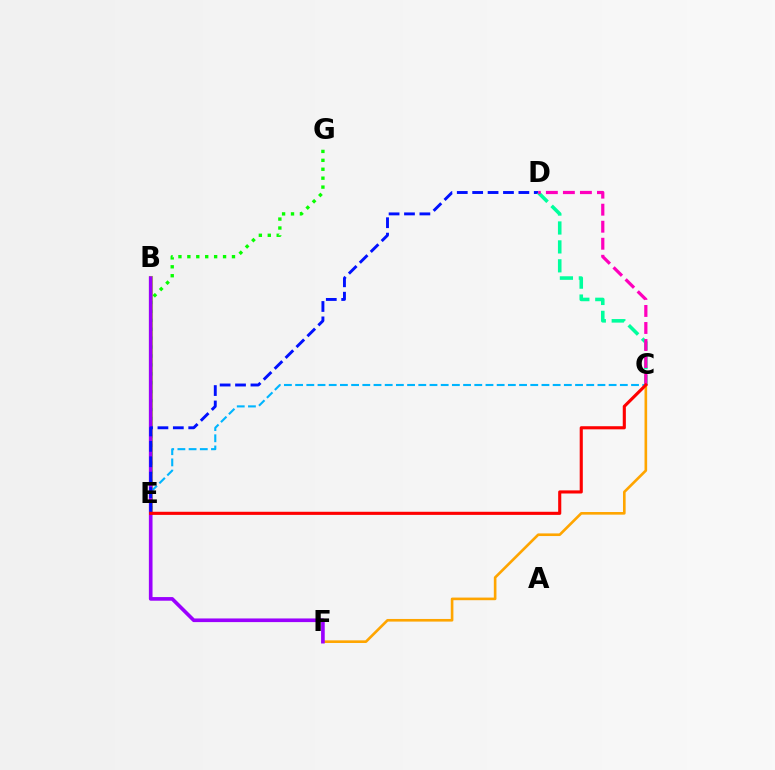{('B', 'E'): [{'color': '#b3ff00', 'line_style': 'solid', 'thickness': 2.93}], ('E', 'G'): [{'color': '#08ff00', 'line_style': 'dotted', 'thickness': 2.42}], ('C', 'F'): [{'color': '#ffa500', 'line_style': 'solid', 'thickness': 1.89}], ('C', 'E'): [{'color': '#00b5ff', 'line_style': 'dashed', 'thickness': 1.52}, {'color': '#ff0000', 'line_style': 'solid', 'thickness': 2.24}], ('B', 'F'): [{'color': '#9b00ff', 'line_style': 'solid', 'thickness': 2.63}], ('D', 'E'): [{'color': '#0010ff', 'line_style': 'dashed', 'thickness': 2.09}], ('C', 'D'): [{'color': '#00ff9d', 'line_style': 'dashed', 'thickness': 2.57}, {'color': '#ff00bd', 'line_style': 'dashed', 'thickness': 2.31}]}